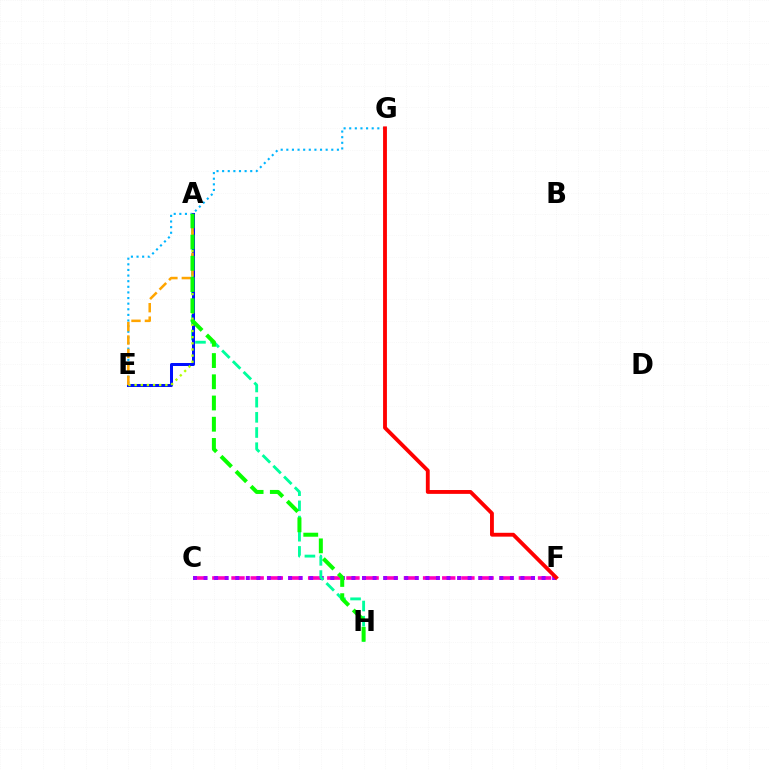{('C', 'F'): [{'color': '#ff00bd', 'line_style': 'dashed', 'thickness': 2.6}, {'color': '#9b00ff', 'line_style': 'dotted', 'thickness': 2.87}], ('E', 'G'): [{'color': '#00b5ff', 'line_style': 'dotted', 'thickness': 1.53}], ('A', 'H'): [{'color': '#00ff9d', 'line_style': 'dashed', 'thickness': 2.06}, {'color': '#08ff00', 'line_style': 'dashed', 'thickness': 2.88}], ('F', 'G'): [{'color': '#ff0000', 'line_style': 'solid', 'thickness': 2.77}], ('A', 'E'): [{'color': '#0010ff', 'line_style': 'solid', 'thickness': 2.16}, {'color': '#b3ff00', 'line_style': 'dotted', 'thickness': 1.67}, {'color': '#ffa500', 'line_style': 'dashed', 'thickness': 1.82}]}